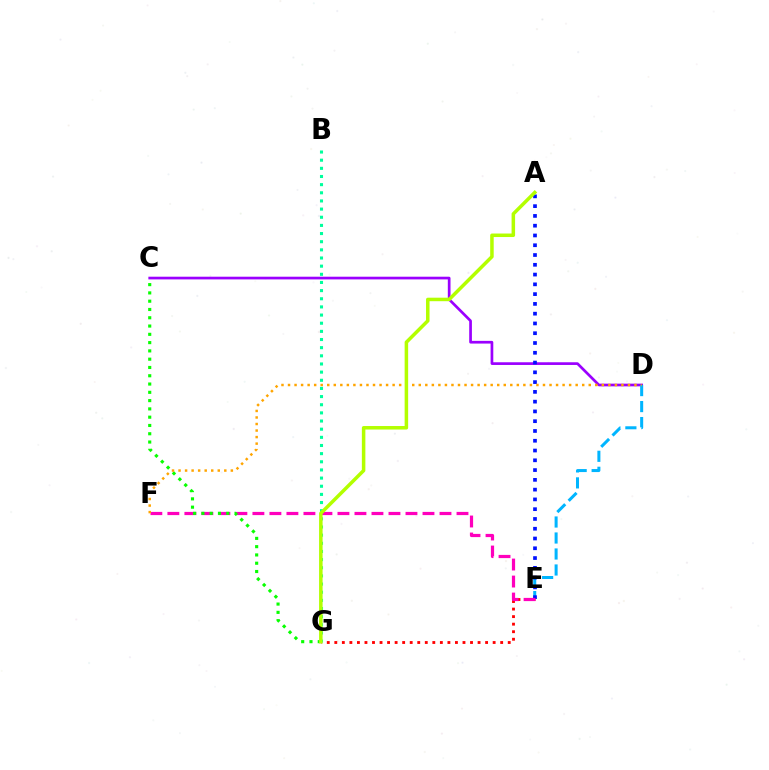{('C', 'D'): [{'color': '#9b00ff', 'line_style': 'solid', 'thickness': 1.94}], ('D', 'E'): [{'color': '#00b5ff', 'line_style': 'dashed', 'thickness': 2.17}], ('E', 'G'): [{'color': '#ff0000', 'line_style': 'dotted', 'thickness': 2.05}], ('A', 'E'): [{'color': '#0010ff', 'line_style': 'dotted', 'thickness': 2.66}], ('E', 'F'): [{'color': '#ff00bd', 'line_style': 'dashed', 'thickness': 2.31}], ('C', 'G'): [{'color': '#08ff00', 'line_style': 'dotted', 'thickness': 2.25}], ('D', 'F'): [{'color': '#ffa500', 'line_style': 'dotted', 'thickness': 1.78}], ('B', 'G'): [{'color': '#00ff9d', 'line_style': 'dotted', 'thickness': 2.21}], ('A', 'G'): [{'color': '#b3ff00', 'line_style': 'solid', 'thickness': 2.53}]}